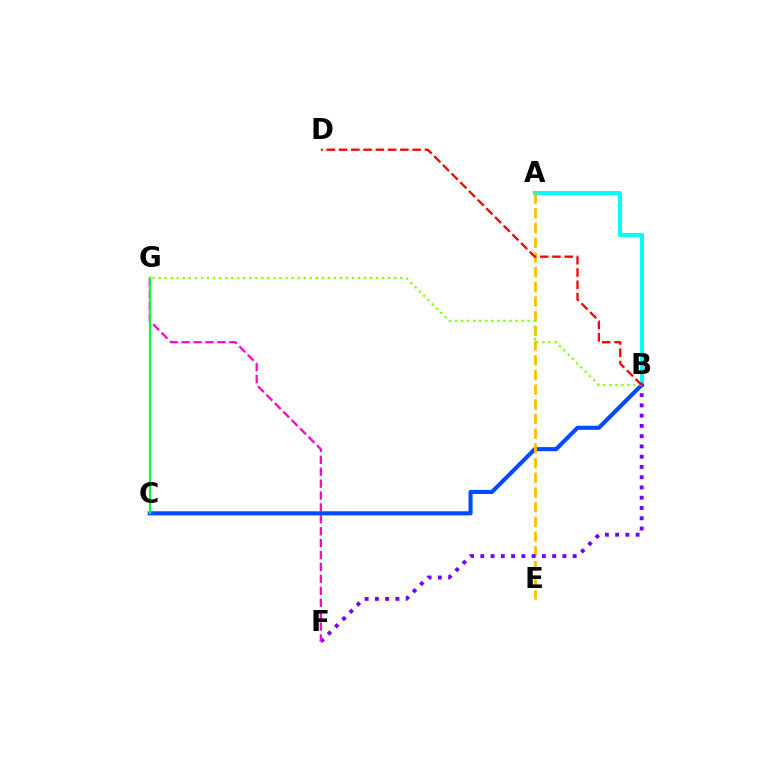{('A', 'B'): [{'color': '#00fff6', 'line_style': 'solid', 'thickness': 2.92}], ('B', 'C'): [{'color': '#004bff', 'line_style': 'solid', 'thickness': 2.96}], ('A', 'E'): [{'color': '#ffbd00', 'line_style': 'dashed', 'thickness': 2.0}], ('B', 'F'): [{'color': '#7200ff', 'line_style': 'dotted', 'thickness': 2.79}], ('B', 'G'): [{'color': '#84ff00', 'line_style': 'dotted', 'thickness': 1.64}], ('F', 'G'): [{'color': '#ff00cf', 'line_style': 'dashed', 'thickness': 1.62}], ('B', 'D'): [{'color': '#ff0000', 'line_style': 'dashed', 'thickness': 1.67}], ('C', 'G'): [{'color': '#00ff39', 'line_style': 'solid', 'thickness': 1.56}]}